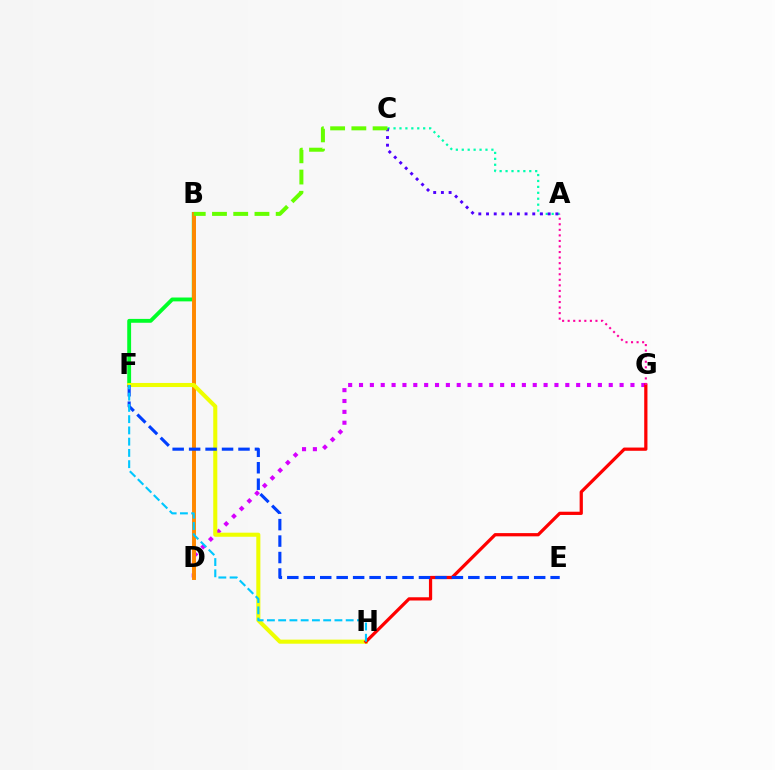{('D', 'G'): [{'color': '#d600ff', 'line_style': 'dotted', 'thickness': 2.95}], ('B', 'F'): [{'color': '#00ff27', 'line_style': 'solid', 'thickness': 2.78}], ('B', 'D'): [{'color': '#ff8800', 'line_style': 'solid', 'thickness': 2.84}], ('A', 'C'): [{'color': '#00ffaf', 'line_style': 'dotted', 'thickness': 1.61}, {'color': '#4f00ff', 'line_style': 'dotted', 'thickness': 2.09}], ('F', 'H'): [{'color': '#eeff00', 'line_style': 'solid', 'thickness': 2.93}, {'color': '#00c7ff', 'line_style': 'dashed', 'thickness': 1.53}], ('G', 'H'): [{'color': '#ff0000', 'line_style': 'solid', 'thickness': 2.33}], ('E', 'F'): [{'color': '#003fff', 'line_style': 'dashed', 'thickness': 2.24}], ('B', 'C'): [{'color': '#66ff00', 'line_style': 'dashed', 'thickness': 2.88}], ('A', 'G'): [{'color': '#ff00a0', 'line_style': 'dotted', 'thickness': 1.51}]}